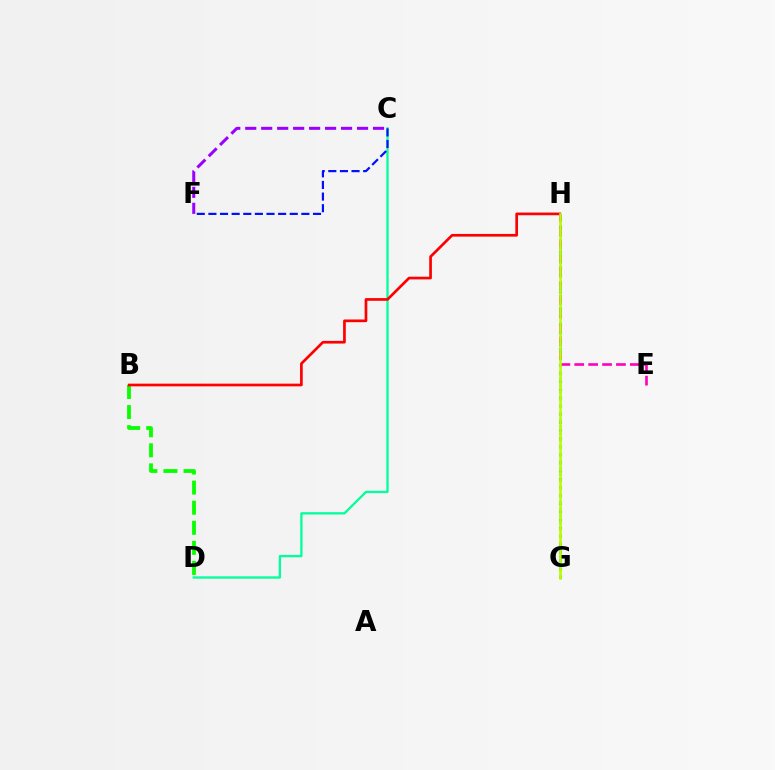{('C', 'F'): [{'color': '#9b00ff', 'line_style': 'dashed', 'thickness': 2.17}, {'color': '#0010ff', 'line_style': 'dashed', 'thickness': 1.58}], ('B', 'D'): [{'color': '#08ff00', 'line_style': 'dashed', 'thickness': 2.73}], ('G', 'H'): [{'color': '#00b5ff', 'line_style': 'dotted', 'thickness': 2.21}, {'color': '#ffa500', 'line_style': 'dotted', 'thickness': 1.86}, {'color': '#b3ff00', 'line_style': 'solid', 'thickness': 1.82}], ('C', 'D'): [{'color': '#00ff9d', 'line_style': 'solid', 'thickness': 1.65}], ('E', 'H'): [{'color': '#ff00bd', 'line_style': 'dashed', 'thickness': 1.89}], ('B', 'H'): [{'color': '#ff0000', 'line_style': 'solid', 'thickness': 1.93}]}